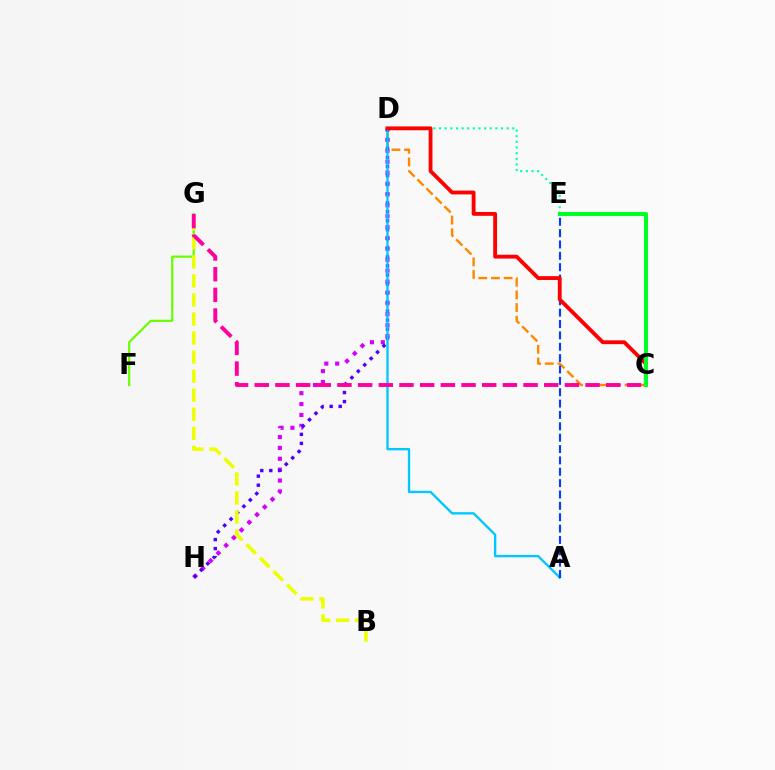{('D', 'E'): [{'color': '#00ffaf', 'line_style': 'dotted', 'thickness': 1.53}], ('D', 'H'): [{'color': '#d600ff', 'line_style': 'dotted', 'thickness': 2.96}, {'color': '#4f00ff', 'line_style': 'dotted', 'thickness': 2.46}], ('C', 'D'): [{'color': '#ff8800', 'line_style': 'dashed', 'thickness': 1.72}, {'color': '#ff0000', 'line_style': 'solid', 'thickness': 2.76}], ('A', 'D'): [{'color': '#00c7ff', 'line_style': 'solid', 'thickness': 1.69}], ('A', 'E'): [{'color': '#003fff', 'line_style': 'dashed', 'thickness': 1.54}], ('F', 'G'): [{'color': '#66ff00', 'line_style': 'solid', 'thickness': 1.57}], ('B', 'G'): [{'color': '#eeff00', 'line_style': 'dashed', 'thickness': 2.59}], ('C', 'E'): [{'color': '#00ff27', 'line_style': 'solid', 'thickness': 2.93}], ('C', 'G'): [{'color': '#ff00a0', 'line_style': 'dashed', 'thickness': 2.81}]}